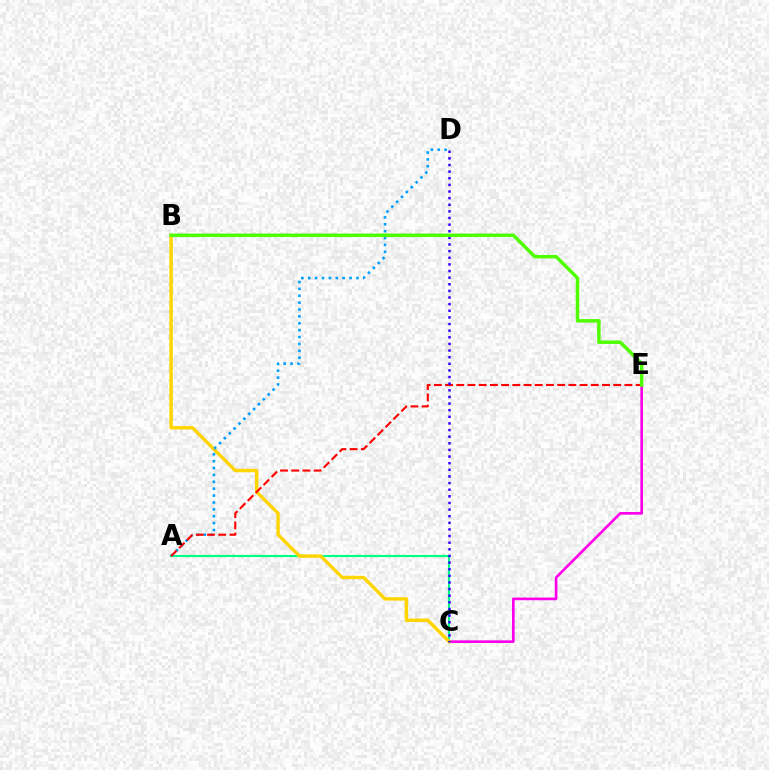{('A', 'C'): [{'color': '#00ff86', 'line_style': 'solid', 'thickness': 1.53}], ('C', 'E'): [{'color': '#ff00ed', 'line_style': 'solid', 'thickness': 1.92}], ('B', 'C'): [{'color': '#ffd500', 'line_style': 'solid', 'thickness': 2.45}], ('A', 'D'): [{'color': '#009eff', 'line_style': 'dotted', 'thickness': 1.87}], ('A', 'E'): [{'color': '#ff0000', 'line_style': 'dashed', 'thickness': 1.52}], ('C', 'D'): [{'color': '#3700ff', 'line_style': 'dotted', 'thickness': 1.8}], ('B', 'E'): [{'color': '#4fff00', 'line_style': 'solid', 'thickness': 2.51}]}